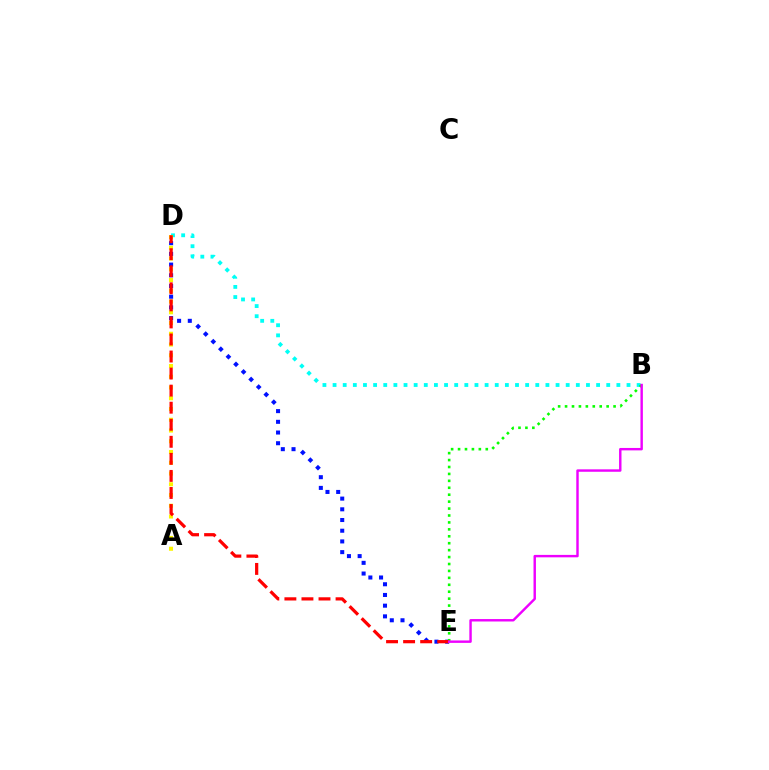{('D', 'E'): [{'color': '#0010ff', 'line_style': 'dotted', 'thickness': 2.91}, {'color': '#ff0000', 'line_style': 'dashed', 'thickness': 2.32}], ('B', 'D'): [{'color': '#00fff6', 'line_style': 'dotted', 'thickness': 2.75}], ('A', 'D'): [{'color': '#fcf500', 'line_style': 'dotted', 'thickness': 2.92}], ('B', 'E'): [{'color': '#08ff00', 'line_style': 'dotted', 'thickness': 1.88}, {'color': '#ee00ff', 'line_style': 'solid', 'thickness': 1.75}]}